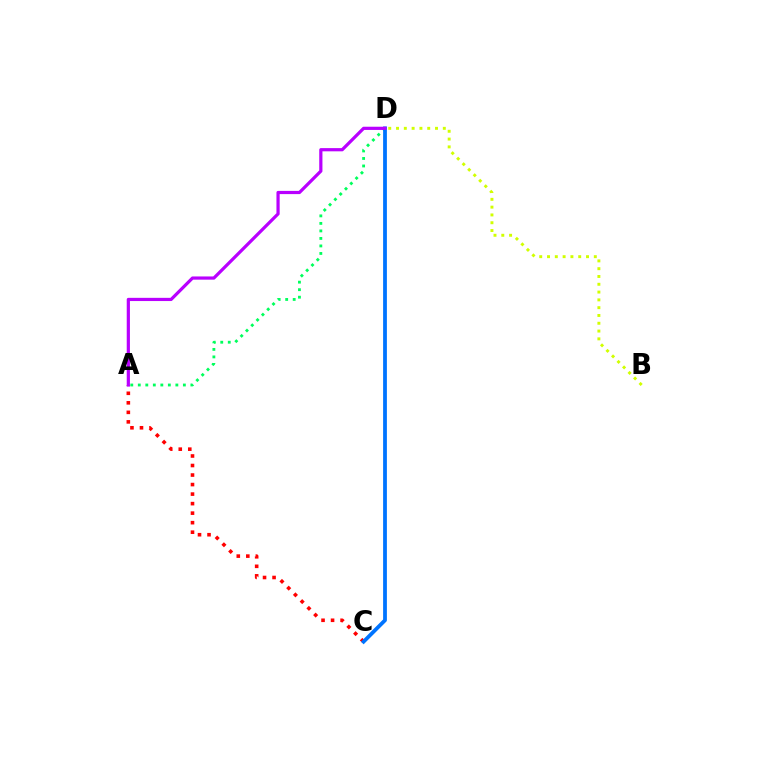{('A', 'C'): [{'color': '#ff0000', 'line_style': 'dotted', 'thickness': 2.59}], ('A', 'D'): [{'color': '#00ff5c', 'line_style': 'dotted', 'thickness': 2.04}, {'color': '#b900ff', 'line_style': 'solid', 'thickness': 2.31}], ('B', 'D'): [{'color': '#d1ff00', 'line_style': 'dotted', 'thickness': 2.12}], ('C', 'D'): [{'color': '#0074ff', 'line_style': 'solid', 'thickness': 2.72}]}